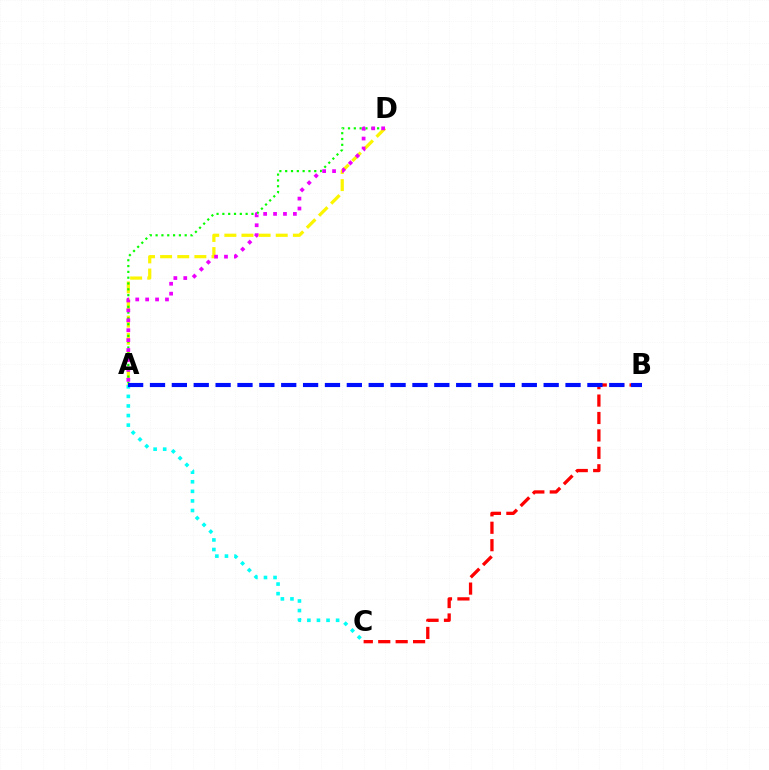{('A', 'D'): [{'color': '#fcf500', 'line_style': 'dashed', 'thickness': 2.33}, {'color': '#08ff00', 'line_style': 'dotted', 'thickness': 1.58}, {'color': '#ee00ff', 'line_style': 'dotted', 'thickness': 2.69}], ('B', 'C'): [{'color': '#ff0000', 'line_style': 'dashed', 'thickness': 2.37}], ('A', 'C'): [{'color': '#00fff6', 'line_style': 'dotted', 'thickness': 2.6}], ('A', 'B'): [{'color': '#0010ff', 'line_style': 'dashed', 'thickness': 2.97}]}